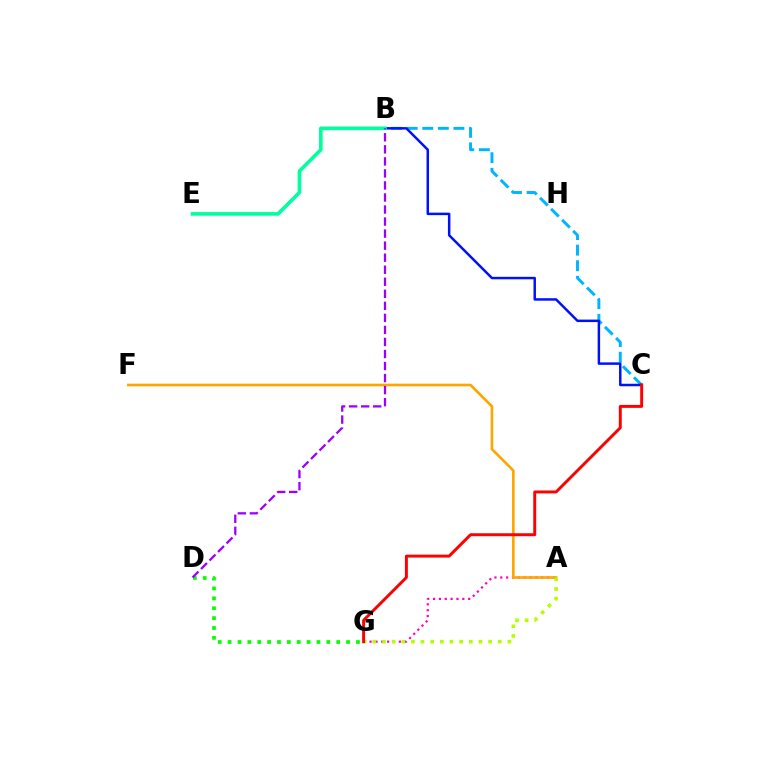{('B', 'C'): [{'color': '#00b5ff', 'line_style': 'dashed', 'thickness': 2.12}, {'color': '#0010ff', 'line_style': 'solid', 'thickness': 1.78}], ('A', 'G'): [{'color': '#ff00bd', 'line_style': 'dotted', 'thickness': 1.59}, {'color': '#b3ff00', 'line_style': 'dotted', 'thickness': 2.62}], ('A', 'F'): [{'color': '#ffa500', 'line_style': 'solid', 'thickness': 1.9}], ('D', 'G'): [{'color': '#08ff00', 'line_style': 'dotted', 'thickness': 2.68}], ('C', 'G'): [{'color': '#ff0000', 'line_style': 'solid', 'thickness': 2.12}], ('B', 'E'): [{'color': '#00ff9d', 'line_style': 'solid', 'thickness': 2.61}], ('B', 'D'): [{'color': '#9b00ff', 'line_style': 'dashed', 'thickness': 1.64}]}